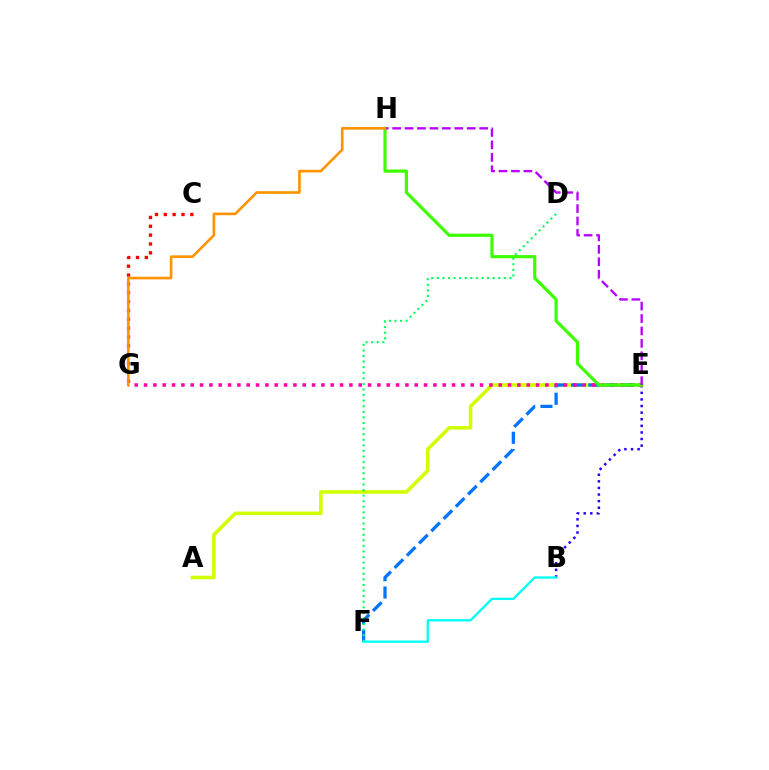{('B', 'E'): [{'color': '#2500ff', 'line_style': 'dotted', 'thickness': 1.79}], ('A', 'E'): [{'color': '#d1ff00', 'line_style': 'solid', 'thickness': 2.56}], ('E', 'F'): [{'color': '#0074ff', 'line_style': 'dashed', 'thickness': 2.35}], ('E', 'G'): [{'color': '#ff00ac', 'line_style': 'dotted', 'thickness': 2.54}], ('D', 'F'): [{'color': '#00ff5c', 'line_style': 'dotted', 'thickness': 1.52}], ('E', 'H'): [{'color': '#3dff00', 'line_style': 'solid', 'thickness': 2.3}, {'color': '#b900ff', 'line_style': 'dashed', 'thickness': 1.69}], ('B', 'F'): [{'color': '#00fff6', 'line_style': 'solid', 'thickness': 1.67}], ('C', 'G'): [{'color': '#ff0000', 'line_style': 'dotted', 'thickness': 2.4}], ('G', 'H'): [{'color': '#ff9400', 'line_style': 'solid', 'thickness': 1.91}]}